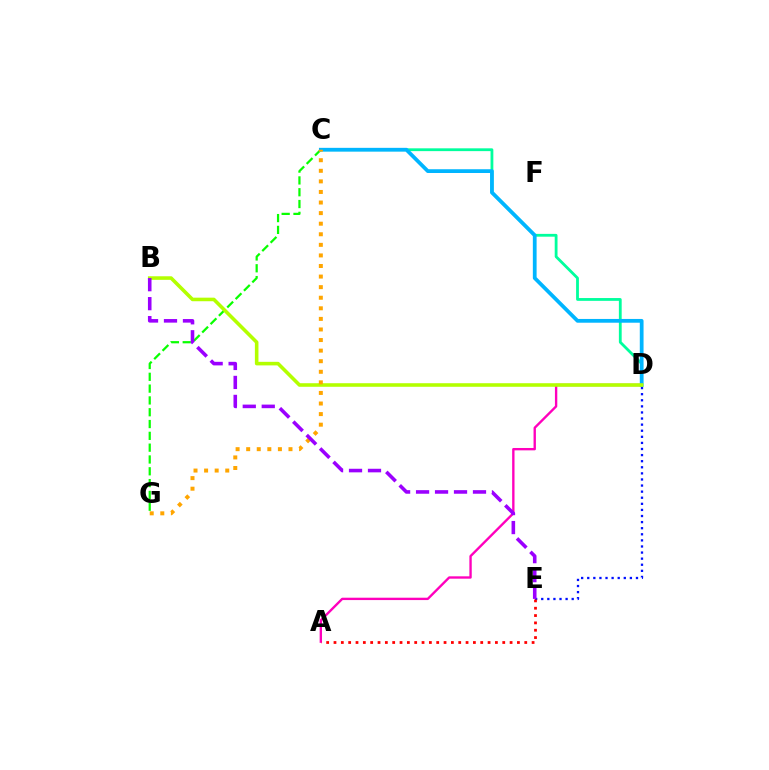{('C', 'D'): [{'color': '#00ff9d', 'line_style': 'solid', 'thickness': 2.02}, {'color': '#00b5ff', 'line_style': 'solid', 'thickness': 2.71}], ('D', 'E'): [{'color': '#0010ff', 'line_style': 'dotted', 'thickness': 1.66}], ('A', 'D'): [{'color': '#ff00bd', 'line_style': 'solid', 'thickness': 1.7}], ('C', 'G'): [{'color': '#08ff00', 'line_style': 'dashed', 'thickness': 1.6}, {'color': '#ffa500', 'line_style': 'dotted', 'thickness': 2.87}], ('B', 'D'): [{'color': '#b3ff00', 'line_style': 'solid', 'thickness': 2.57}], ('A', 'E'): [{'color': '#ff0000', 'line_style': 'dotted', 'thickness': 1.99}], ('B', 'E'): [{'color': '#9b00ff', 'line_style': 'dashed', 'thickness': 2.58}]}